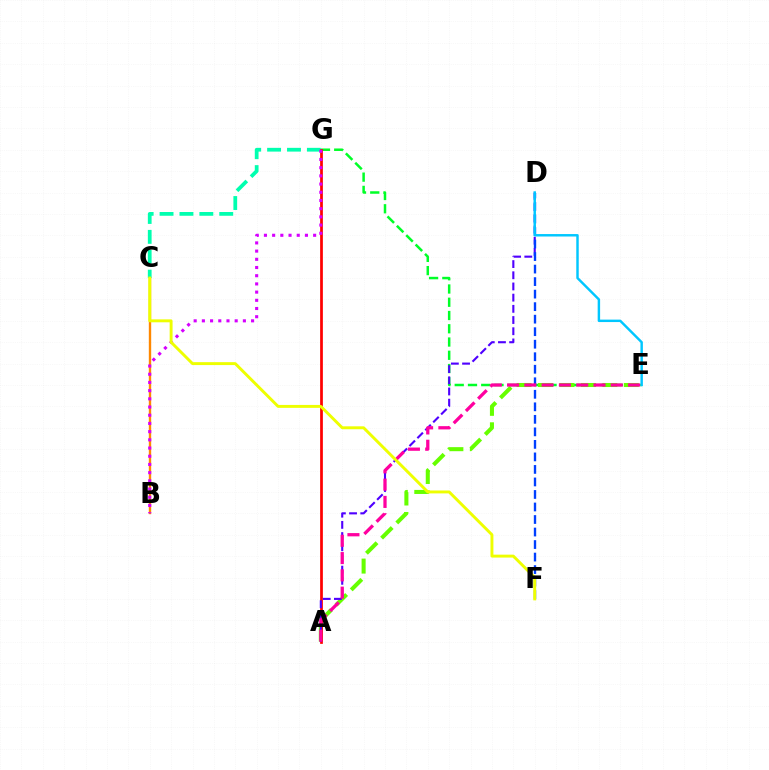{('B', 'C'): [{'color': '#ff8800', 'line_style': 'solid', 'thickness': 1.71}], ('E', 'G'): [{'color': '#00ff27', 'line_style': 'dashed', 'thickness': 1.8}], ('C', 'G'): [{'color': '#00ffaf', 'line_style': 'dashed', 'thickness': 2.7}], ('A', 'E'): [{'color': '#66ff00', 'line_style': 'dashed', 'thickness': 2.91}, {'color': '#ff00a0', 'line_style': 'dashed', 'thickness': 2.35}], ('A', 'G'): [{'color': '#ff0000', 'line_style': 'solid', 'thickness': 1.97}], ('A', 'D'): [{'color': '#4f00ff', 'line_style': 'dashed', 'thickness': 1.52}], ('D', 'F'): [{'color': '#003fff', 'line_style': 'dashed', 'thickness': 1.7}], ('B', 'G'): [{'color': '#d600ff', 'line_style': 'dotted', 'thickness': 2.23}], ('D', 'E'): [{'color': '#00c7ff', 'line_style': 'solid', 'thickness': 1.76}], ('C', 'F'): [{'color': '#eeff00', 'line_style': 'solid', 'thickness': 2.11}]}